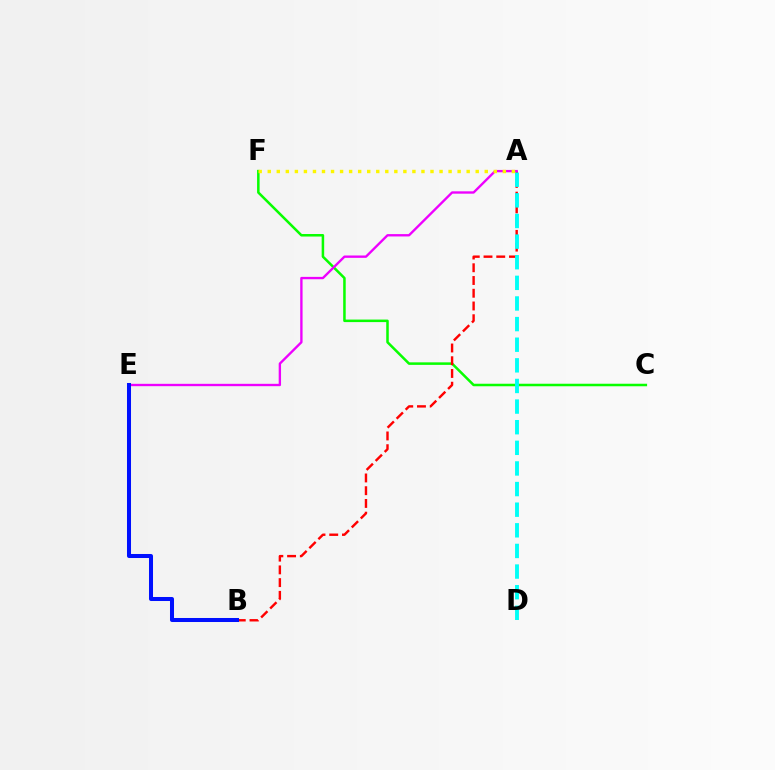{('C', 'F'): [{'color': '#08ff00', 'line_style': 'solid', 'thickness': 1.82}], ('A', 'B'): [{'color': '#ff0000', 'line_style': 'dashed', 'thickness': 1.73}], ('A', 'E'): [{'color': '#ee00ff', 'line_style': 'solid', 'thickness': 1.7}], ('B', 'E'): [{'color': '#0010ff', 'line_style': 'solid', 'thickness': 2.9}], ('A', 'D'): [{'color': '#00fff6', 'line_style': 'dashed', 'thickness': 2.8}], ('A', 'F'): [{'color': '#fcf500', 'line_style': 'dotted', 'thickness': 2.46}]}